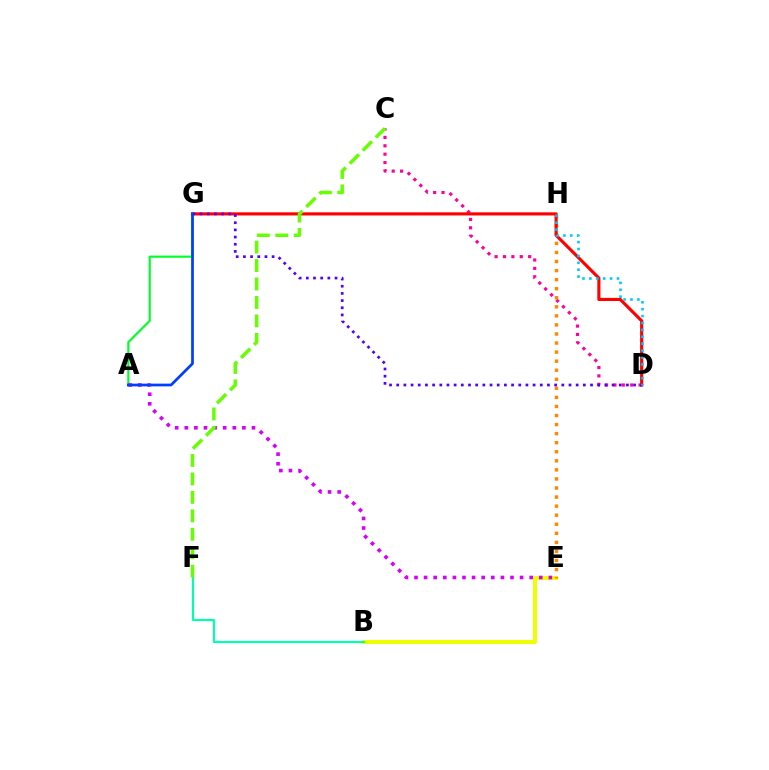{('B', 'E'): [{'color': '#eeff00', 'line_style': 'solid', 'thickness': 2.85}], ('A', 'G'): [{'color': '#00ff27', 'line_style': 'solid', 'thickness': 1.55}, {'color': '#003fff', 'line_style': 'solid', 'thickness': 1.97}], ('C', 'D'): [{'color': '#ff00a0', 'line_style': 'dotted', 'thickness': 2.28}], ('E', 'H'): [{'color': '#ff8800', 'line_style': 'dotted', 'thickness': 2.46}], ('A', 'E'): [{'color': '#d600ff', 'line_style': 'dotted', 'thickness': 2.61}], ('D', 'G'): [{'color': '#ff0000', 'line_style': 'solid', 'thickness': 2.25}, {'color': '#4f00ff', 'line_style': 'dotted', 'thickness': 1.95}], ('B', 'F'): [{'color': '#00ffaf', 'line_style': 'solid', 'thickness': 1.53}], ('D', 'H'): [{'color': '#00c7ff', 'line_style': 'dotted', 'thickness': 1.87}], ('C', 'F'): [{'color': '#66ff00', 'line_style': 'dashed', 'thickness': 2.51}]}